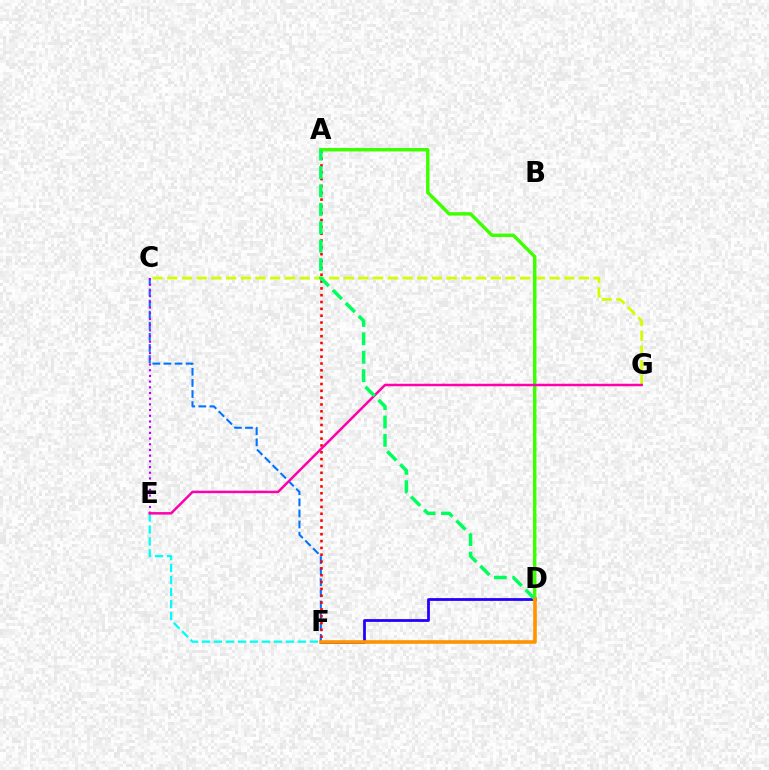{('E', 'F'): [{'color': '#00fff6', 'line_style': 'dashed', 'thickness': 1.63}], ('C', 'G'): [{'color': '#d1ff00', 'line_style': 'dashed', 'thickness': 2.0}], ('D', 'F'): [{'color': '#2500ff', 'line_style': 'solid', 'thickness': 2.01}, {'color': '#ff9400', 'line_style': 'solid', 'thickness': 2.6}], ('C', 'F'): [{'color': '#0074ff', 'line_style': 'dashed', 'thickness': 1.51}], ('A', 'F'): [{'color': '#ff0000', 'line_style': 'dotted', 'thickness': 1.86}], ('A', 'D'): [{'color': '#3dff00', 'line_style': 'solid', 'thickness': 2.46}, {'color': '#00ff5c', 'line_style': 'dashed', 'thickness': 2.5}], ('C', 'E'): [{'color': '#b900ff', 'line_style': 'dotted', 'thickness': 1.55}], ('E', 'G'): [{'color': '#ff00ac', 'line_style': 'solid', 'thickness': 1.79}]}